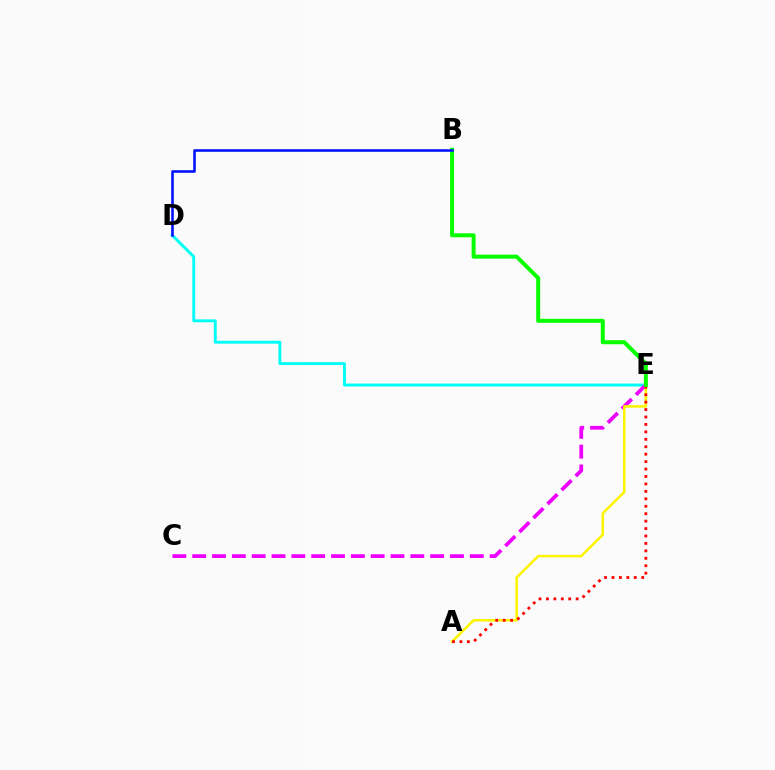{('D', 'E'): [{'color': '#00fff6', 'line_style': 'solid', 'thickness': 2.1}], ('C', 'E'): [{'color': '#ee00ff', 'line_style': 'dashed', 'thickness': 2.69}], ('A', 'E'): [{'color': '#fcf500', 'line_style': 'solid', 'thickness': 1.85}, {'color': '#ff0000', 'line_style': 'dotted', 'thickness': 2.02}], ('B', 'E'): [{'color': '#08ff00', 'line_style': 'solid', 'thickness': 2.88}], ('B', 'D'): [{'color': '#0010ff', 'line_style': 'solid', 'thickness': 1.85}]}